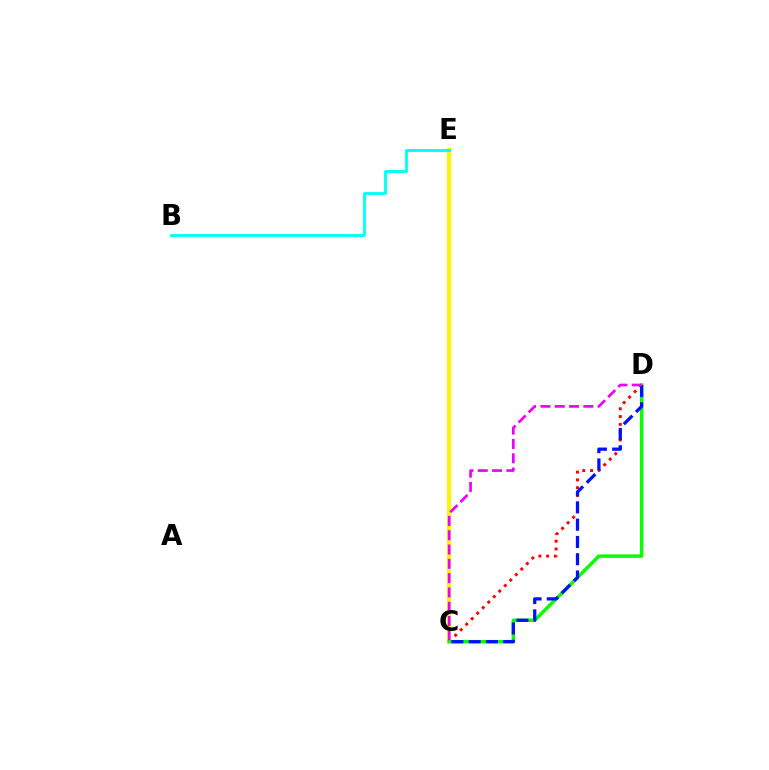{('C', 'D'): [{'color': '#ff0000', 'line_style': 'dotted', 'thickness': 2.12}, {'color': '#08ff00', 'line_style': 'solid', 'thickness': 2.49}, {'color': '#0010ff', 'line_style': 'dashed', 'thickness': 2.35}, {'color': '#ee00ff', 'line_style': 'dashed', 'thickness': 1.94}], ('C', 'E'): [{'color': '#fcf500', 'line_style': 'solid', 'thickness': 2.89}], ('B', 'E'): [{'color': '#00fff6', 'line_style': 'solid', 'thickness': 2.06}]}